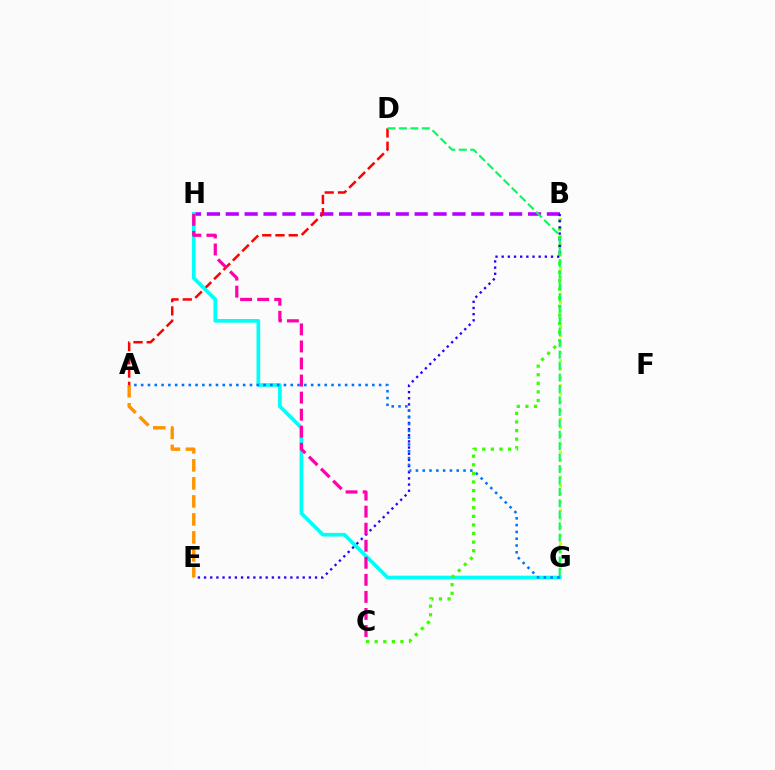{('B', 'H'): [{'color': '#b900ff', 'line_style': 'dashed', 'thickness': 2.57}], ('A', 'D'): [{'color': '#ff0000', 'line_style': 'dashed', 'thickness': 1.8}], ('B', 'G'): [{'color': '#d1ff00', 'line_style': 'dotted', 'thickness': 2.26}], ('G', 'H'): [{'color': '#00fff6', 'line_style': 'solid', 'thickness': 2.64}], ('B', 'C'): [{'color': '#3dff00', 'line_style': 'dotted', 'thickness': 2.33}], ('A', 'E'): [{'color': '#ff9400', 'line_style': 'dashed', 'thickness': 2.45}], ('B', 'E'): [{'color': '#2500ff', 'line_style': 'dotted', 'thickness': 1.68}], ('D', 'G'): [{'color': '#00ff5c', 'line_style': 'dashed', 'thickness': 1.55}], ('A', 'G'): [{'color': '#0074ff', 'line_style': 'dotted', 'thickness': 1.85}], ('C', 'H'): [{'color': '#ff00ac', 'line_style': 'dashed', 'thickness': 2.32}]}